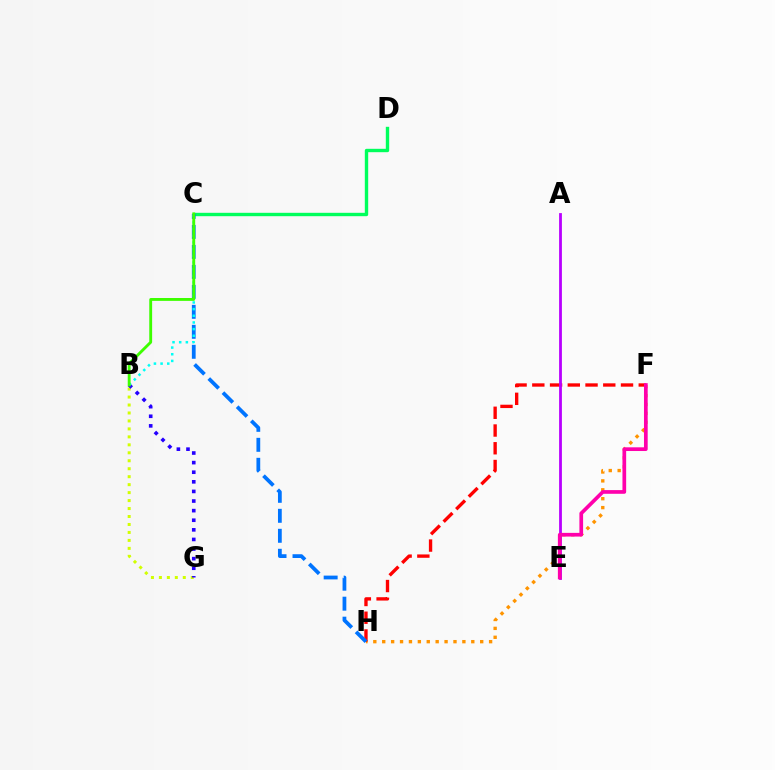{('F', 'H'): [{'color': '#ff9400', 'line_style': 'dotted', 'thickness': 2.42}, {'color': '#ff0000', 'line_style': 'dashed', 'thickness': 2.41}], ('A', 'E'): [{'color': '#b900ff', 'line_style': 'solid', 'thickness': 2.01}], ('C', 'D'): [{'color': '#00ff5c', 'line_style': 'solid', 'thickness': 2.43}], ('C', 'H'): [{'color': '#0074ff', 'line_style': 'dashed', 'thickness': 2.71}], ('B', 'G'): [{'color': '#d1ff00', 'line_style': 'dotted', 'thickness': 2.16}, {'color': '#2500ff', 'line_style': 'dotted', 'thickness': 2.61}], ('B', 'C'): [{'color': '#00fff6', 'line_style': 'dotted', 'thickness': 1.81}, {'color': '#3dff00', 'line_style': 'solid', 'thickness': 2.06}], ('E', 'F'): [{'color': '#ff00ac', 'line_style': 'solid', 'thickness': 2.66}]}